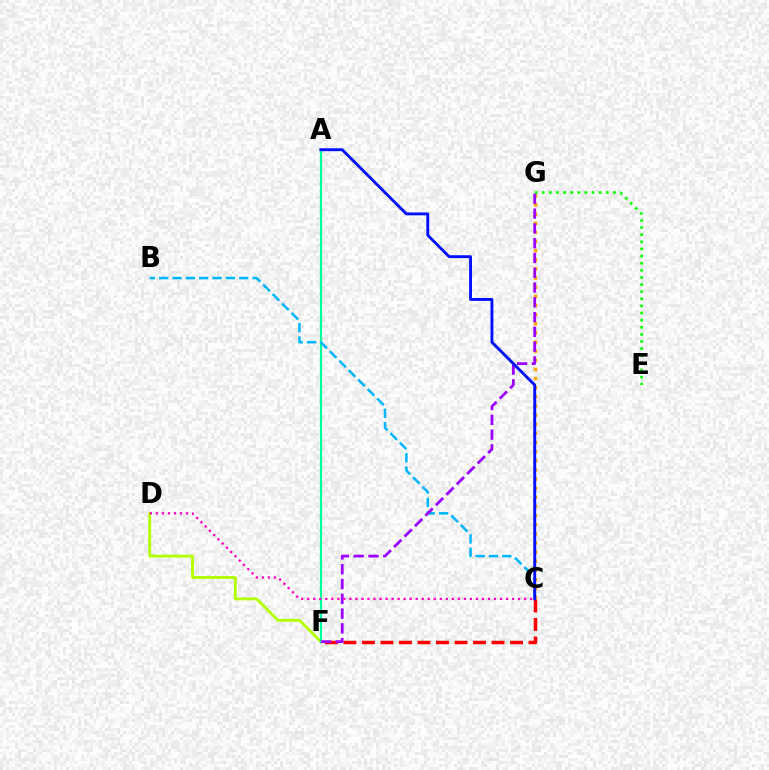{('C', 'F'): [{'color': '#ff0000', 'line_style': 'dashed', 'thickness': 2.51}], ('E', 'G'): [{'color': '#08ff00', 'line_style': 'dotted', 'thickness': 1.93}], ('D', 'F'): [{'color': '#b3ff00', 'line_style': 'solid', 'thickness': 2.03}], ('A', 'F'): [{'color': '#00ff9d', 'line_style': 'solid', 'thickness': 1.61}], ('C', 'G'): [{'color': '#ffa500', 'line_style': 'dotted', 'thickness': 2.48}], ('B', 'C'): [{'color': '#00b5ff', 'line_style': 'dashed', 'thickness': 1.81}], ('F', 'G'): [{'color': '#9b00ff', 'line_style': 'dashed', 'thickness': 2.01}], ('C', 'D'): [{'color': '#ff00bd', 'line_style': 'dotted', 'thickness': 1.64}], ('A', 'C'): [{'color': '#0010ff', 'line_style': 'solid', 'thickness': 2.08}]}